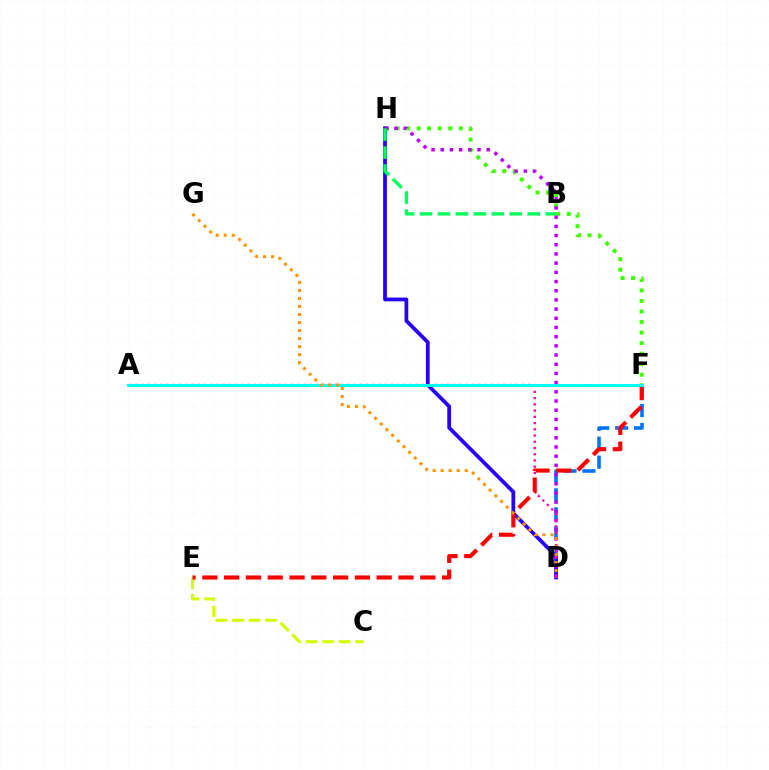{('F', 'H'): [{'color': '#3dff00', 'line_style': 'dotted', 'thickness': 2.86}], ('D', 'F'): [{'color': '#0074ff', 'line_style': 'dashed', 'thickness': 2.57}], ('D', 'H'): [{'color': '#2500ff', 'line_style': 'solid', 'thickness': 2.71}, {'color': '#b900ff', 'line_style': 'dotted', 'thickness': 2.5}], ('A', 'D'): [{'color': '#ff00ac', 'line_style': 'dotted', 'thickness': 1.69}], ('C', 'E'): [{'color': '#d1ff00', 'line_style': 'dashed', 'thickness': 2.24}], ('E', 'F'): [{'color': '#ff0000', 'line_style': 'dashed', 'thickness': 2.96}], ('A', 'F'): [{'color': '#00fff6', 'line_style': 'solid', 'thickness': 2.14}], ('B', 'H'): [{'color': '#00ff5c', 'line_style': 'dashed', 'thickness': 2.44}], ('D', 'G'): [{'color': '#ff9400', 'line_style': 'dotted', 'thickness': 2.18}]}